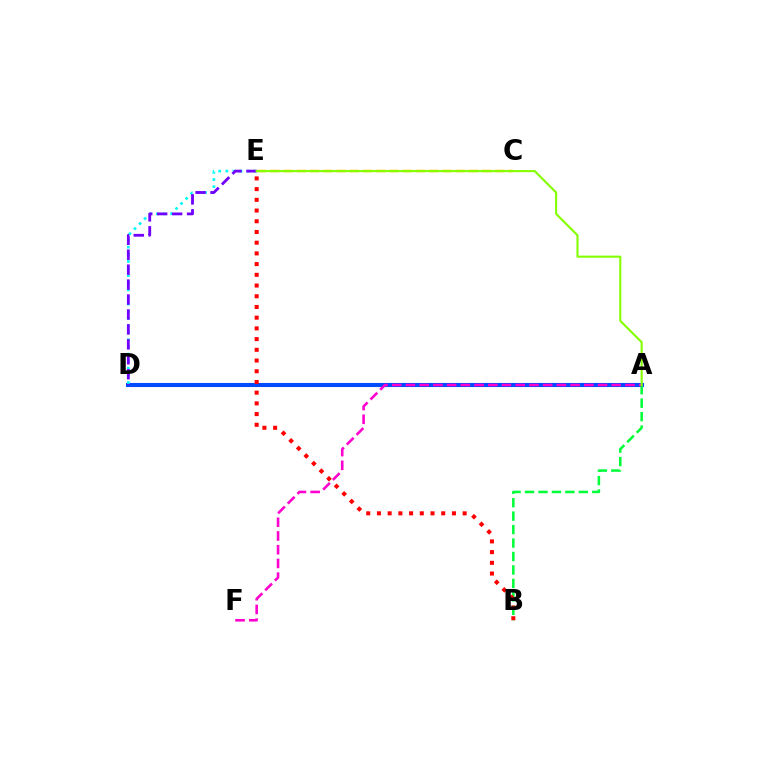{('A', 'D'): [{'color': '#004bff', 'line_style': 'solid', 'thickness': 2.94}], ('A', 'B'): [{'color': '#00ff39', 'line_style': 'dashed', 'thickness': 1.83}], ('B', 'E'): [{'color': '#ff0000', 'line_style': 'dotted', 'thickness': 2.91}], ('D', 'E'): [{'color': '#00fff6', 'line_style': 'dotted', 'thickness': 1.93}, {'color': '#7200ff', 'line_style': 'dashed', 'thickness': 2.03}], ('C', 'E'): [{'color': '#ffbd00', 'line_style': 'dashed', 'thickness': 1.8}], ('A', 'F'): [{'color': '#ff00cf', 'line_style': 'dashed', 'thickness': 1.86}], ('A', 'E'): [{'color': '#84ff00', 'line_style': 'solid', 'thickness': 1.52}]}